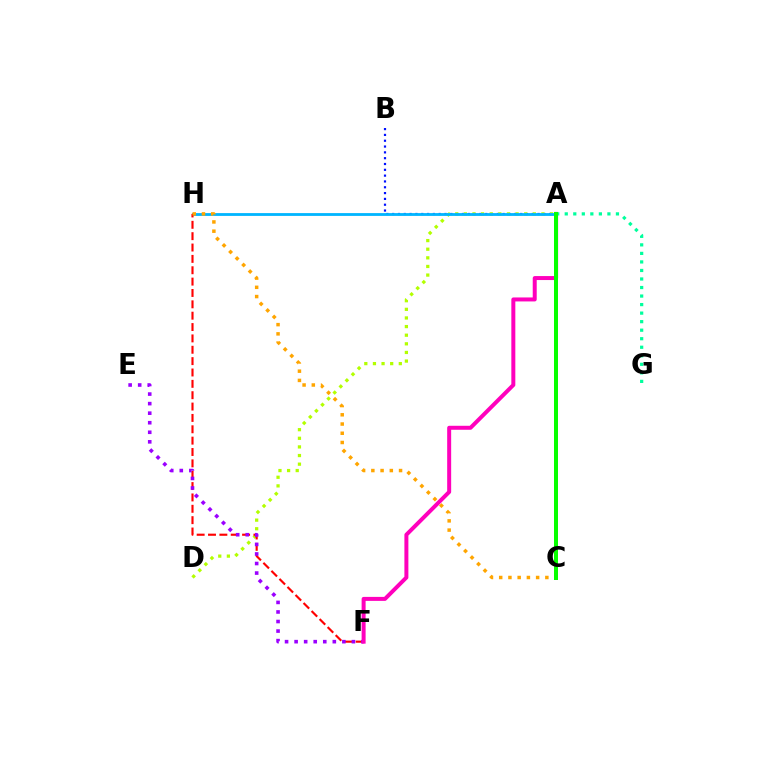{('A', 'B'): [{'color': '#0010ff', 'line_style': 'dotted', 'thickness': 1.58}], ('A', 'D'): [{'color': '#b3ff00', 'line_style': 'dotted', 'thickness': 2.34}], ('A', 'H'): [{'color': '#00b5ff', 'line_style': 'solid', 'thickness': 2.02}], ('F', 'H'): [{'color': '#ff0000', 'line_style': 'dashed', 'thickness': 1.54}], ('E', 'F'): [{'color': '#9b00ff', 'line_style': 'dotted', 'thickness': 2.6}], ('A', 'F'): [{'color': '#ff00bd', 'line_style': 'solid', 'thickness': 2.87}], ('C', 'H'): [{'color': '#ffa500', 'line_style': 'dotted', 'thickness': 2.51}], ('A', 'G'): [{'color': '#00ff9d', 'line_style': 'dotted', 'thickness': 2.32}], ('A', 'C'): [{'color': '#08ff00', 'line_style': 'solid', 'thickness': 2.88}]}